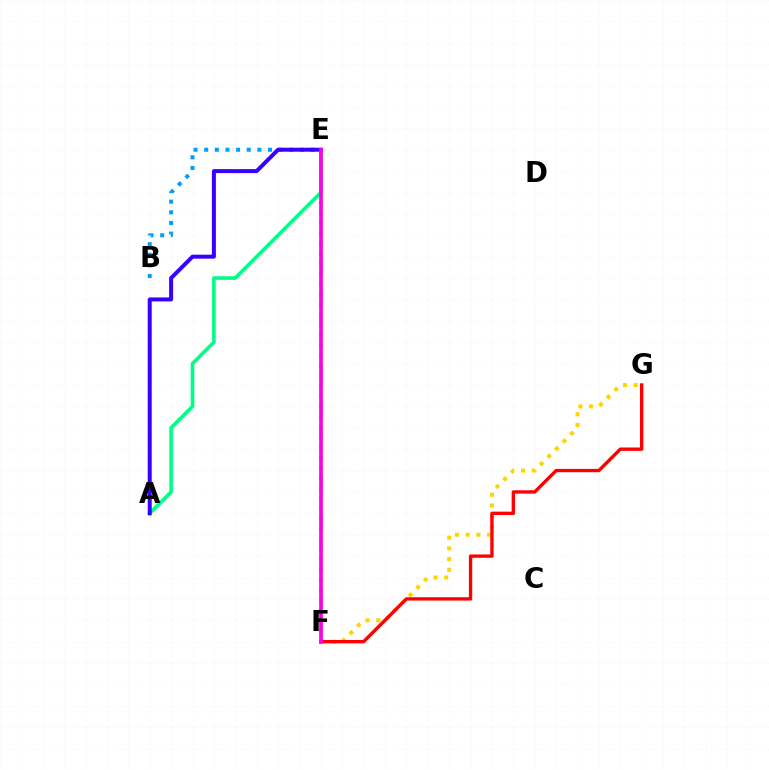{('E', 'F'): [{'color': '#4fff00', 'line_style': 'dotted', 'thickness': 2.77}, {'color': '#ff00ed', 'line_style': 'solid', 'thickness': 2.65}], ('A', 'E'): [{'color': '#00ff86', 'line_style': 'solid', 'thickness': 2.6}, {'color': '#3700ff', 'line_style': 'solid', 'thickness': 2.87}], ('B', 'E'): [{'color': '#009eff', 'line_style': 'dotted', 'thickness': 2.89}], ('F', 'G'): [{'color': '#ffd500', 'line_style': 'dotted', 'thickness': 2.91}, {'color': '#ff0000', 'line_style': 'solid', 'thickness': 2.42}]}